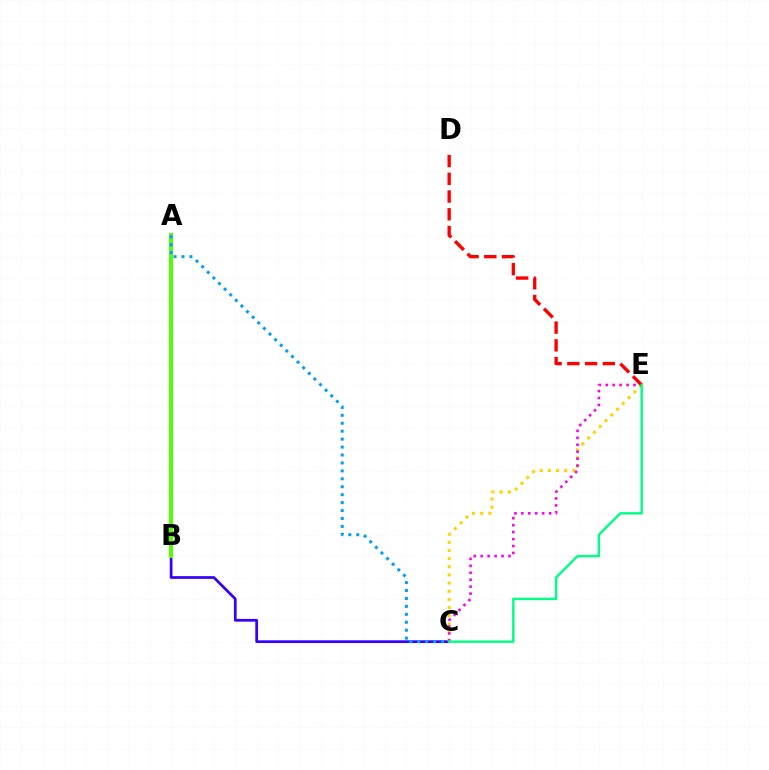{('B', 'C'): [{'color': '#3700ff', 'line_style': 'solid', 'thickness': 1.97}], ('A', 'B'): [{'color': '#4fff00', 'line_style': 'solid', 'thickness': 2.86}], ('C', 'E'): [{'color': '#ffd500', 'line_style': 'dotted', 'thickness': 2.22}, {'color': '#ff00ed', 'line_style': 'dotted', 'thickness': 1.89}, {'color': '#00ff86', 'line_style': 'solid', 'thickness': 1.75}], ('D', 'E'): [{'color': '#ff0000', 'line_style': 'dashed', 'thickness': 2.41}], ('A', 'C'): [{'color': '#009eff', 'line_style': 'dotted', 'thickness': 2.16}]}